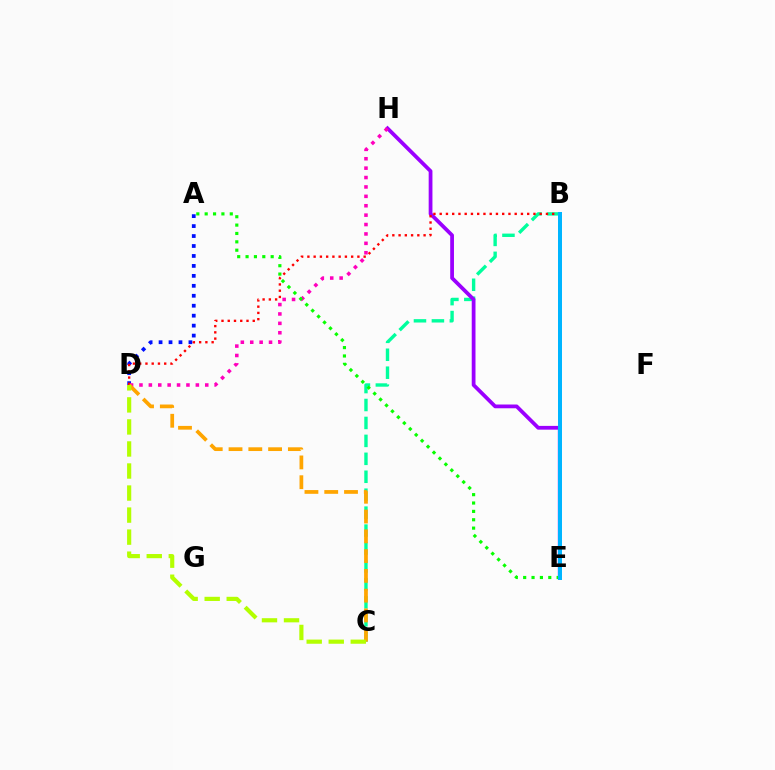{('B', 'C'): [{'color': '#00ff9d', 'line_style': 'dashed', 'thickness': 2.44}], ('E', 'H'): [{'color': '#9b00ff', 'line_style': 'solid', 'thickness': 2.71}], ('A', 'D'): [{'color': '#0010ff', 'line_style': 'dotted', 'thickness': 2.7}], ('B', 'D'): [{'color': '#ff0000', 'line_style': 'dotted', 'thickness': 1.7}], ('D', 'H'): [{'color': '#ff00bd', 'line_style': 'dotted', 'thickness': 2.55}], ('C', 'D'): [{'color': '#ffa500', 'line_style': 'dashed', 'thickness': 2.69}, {'color': '#b3ff00', 'line_style': 'dashed', 'thickness': 2.99}], ('A', 'E'): [{'color': '#08ff00', 'line_style': 'dotted', 'thickness': 2.27}], ('B', 'E'): [{'color': '#00b5ff', 'line_style': 'solid', 'thickness': 2.87}]}